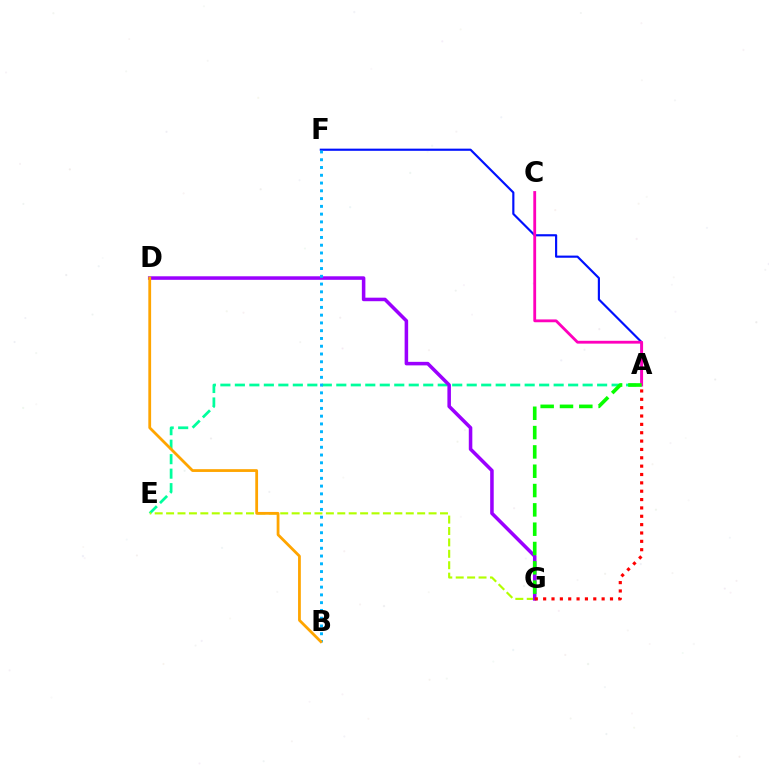{('A', 'E'): [{'color': '#00ff9d', 'line_style': 'dashed', 'thickness': 1.97}], ('E', 'G'): [{'color': '#b3ff00', 'line_style': 'dashed', 'thickness': 1.55}], ('A', 'F'): [{'color': '#0010ff', 'line_style': 'solid', 'thickness': 1.55}], ('D', 'G'): [{'color': '#9b00ff', 'line_style': 'solid', 'thickness': 2.54}], ('A', 'G'): [{'color': '#ff0000', 'line_style': 'dotted', 'thickness': 2.27}, {'color': '#08ff00', 'line_style': 'dashed', 'thickness': 2.62}], ('A', 'C'): [{'color': '#ff00bd', 'line_style': 'solid', 'thickness': 2.03}], ('B', 'F'): [{'color': '#00b5ff', 'line_style': 'dotted', 'thickness': 2.11}], ('B', 'D'): [{'color': '#ffa500', 'line_style': 'solid', 'thickness': 2.01}]}